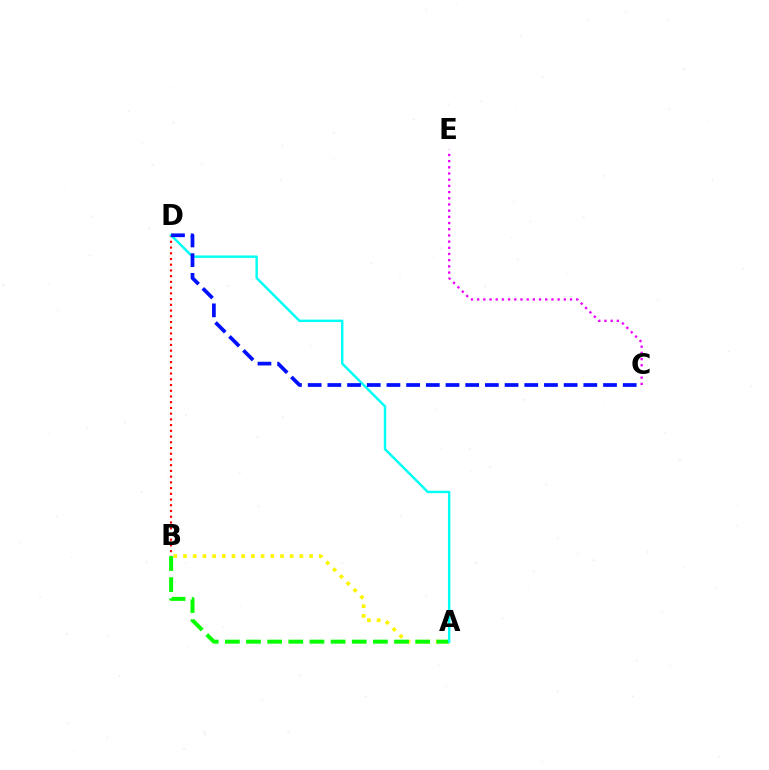{('C', 'E'): [{'color': '#ee00ff', 'line_style': 'dotted', 'thickness': 1.68}], ('A', 'B'): [{'color': '#fcf500', 'line_style': 'dotted', 'thickness': 2.63}, {'color': '#08ff00', 'line_style': 'dashed', 'thickness': 2.87}], ('B', 'D'): [{'color': '#ff0000', 'line_style': 'dotted', 'thickness': 1.56}], ('A', 'D'): [{'color': '#00fff6', 'line_style': 'solid', 'thickness': 1.75}], ('C', 'D'): [{'color': '#0010ff', 'line_style': 'dashed', 'thickness': 2.67}]}